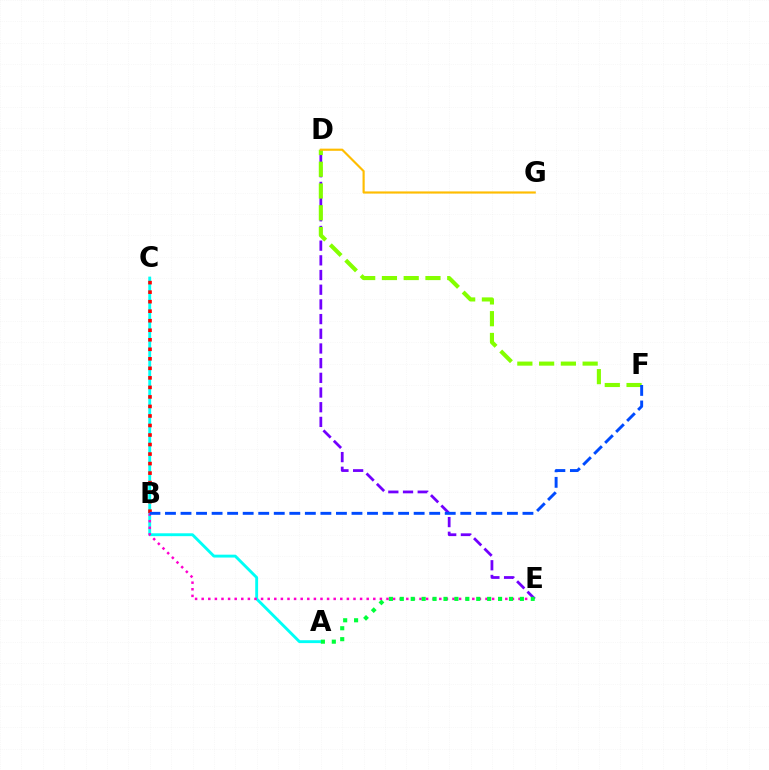{('D', 'E'): [{'color': '#7200ff', 'line_style': 'dashed', 'thickness': 2.0}], ('A', 'C'): [{'color': '#00fff6', 'line_style': 'solid', 'thickness': 2.07}], ('B', 'E'): [{'color': '#ff00cf', 'line_style': 'dotted', 'thickness': 1.79}], ('B', 'C'): [{'color': '#ff0000', 'line_style': 'dotted', 'thickness': 2.59}], ('A', 'E'): [{'color': '#00ff39', 'line_style': 'dotted', 'thickness': 2.97}], ('D', 'F'): [{'color': '#84ff00', 'line_style': 'dashed', 'thickness': 2.96}], ('D', 'G'): [{'color': '#ffbd00', 'line_style': 'solid', 'thickness': 1.55}], ('B', 'F'): [{'color': '#004bff', 'line_style': 'dashed', 'thickness': 2.11}]}